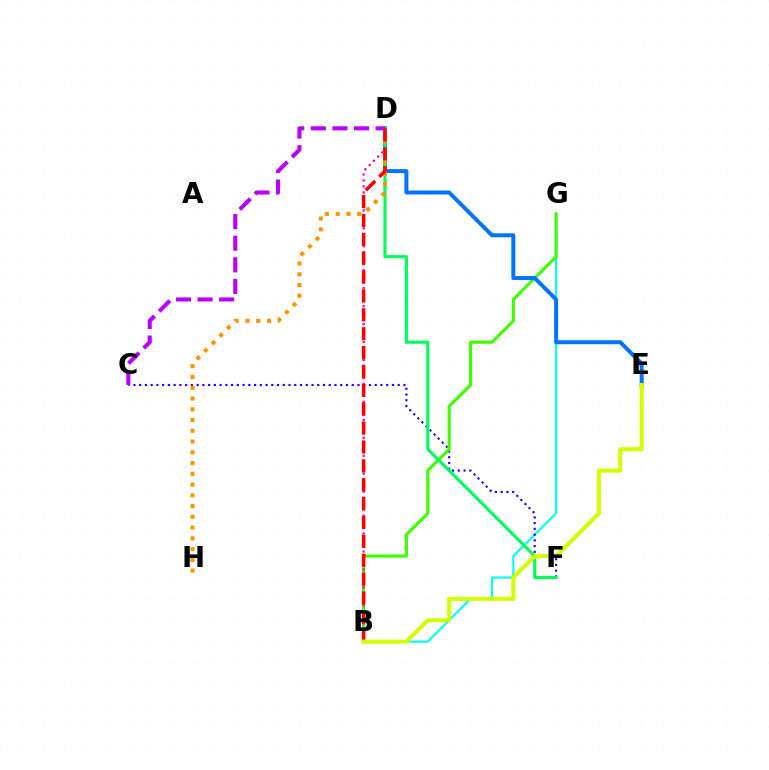{('B', 'G'): [{'color': '#00fff6', 'line_style': 'solid', 'thickness': 1.54}, {'color': '#3dff00', 'line_style': 'solid', 'thickness': 2.24}], ('C', 'F'): [{'color': '#2500ff', 'line_style': 'dotted', 'thickness': 1.56}], ('B', 'D'): [{'color': '#ff00ac', 'line_style': 'dotted', 'thickness': 1.63}, {'color': '#ff0000', 'line_style': 'dashed', 'thickness': 2.56}], ('D', 'E'): [{'color': '#0074ff', 'line_style': 'solid', 'thickness': 2.87}], ('D', 'F'): [{'color': '#00ff5c', 'line_style': 'solid', 'thickness': 2.26}], ('D', 'H'): [{'color': '#ff9400', 'line_style': 'dotted', 'thickness': 2.92}], ('B', 'E'): [{'color': '#d1ff00', 'line_style': 'solid', 'thickness': 2.93}], ('C', 'D'): [{'color': '#b900ff', 'line_style': 'dashed', 'thickness': 2.94}]}